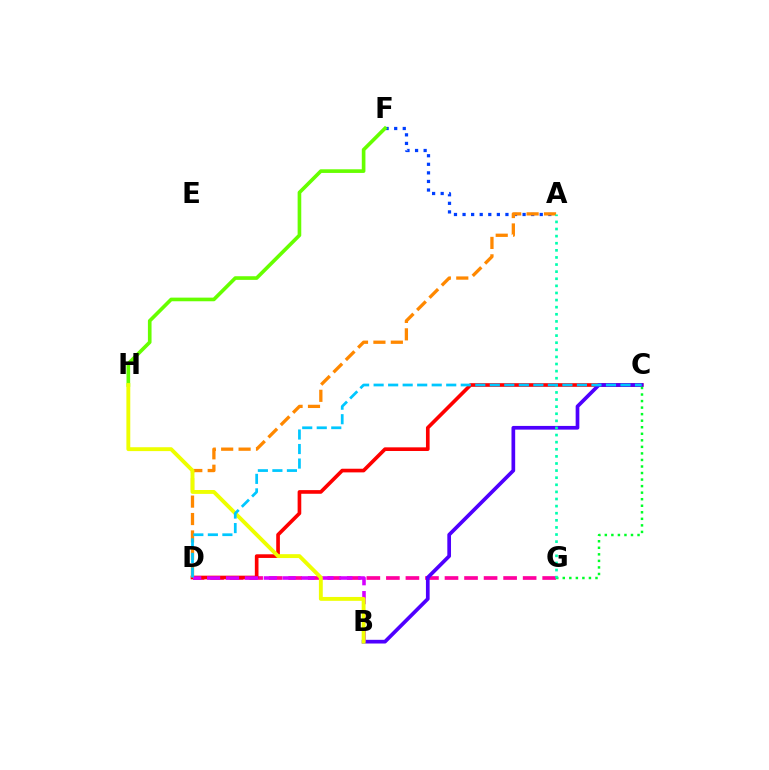{('D', 'G'): [{'color': '#ff00a0', 'line_style': 'dashed', 'thickness': 2.65}], ('C', 'D'): [{'color': '#ff0000', 'line_style': 'solid', 'thickness': 2.63}, {'color': '#00c7ff', 'line_style': 'dashed', 'thickness': 1.97}], ('B', 'C'): [{'color': '#4f00ff', 'line_style': 'solid', 'thickness': 2.66}], ('A', 'F'): [{'color': '#003fff', 'line_style': 'dotted', 'thickness': 2.33}], ('A', 'D'): [{'color': '#ff8800', 'line_style': 'dashed', 'thickness': 2.37}], ('C', 'G'): [{'color': '#00ff27', 'line_style': 'dotted', 'thickness': 1.78}], ('B', 'D'): [{'color': '#d600ff', 'line_style': 'dashed', 'thickness': 2.57}], ('F', 'H'): [{'color': '#66ff00', 'line_style': 'solid', 'thickness': 2.62}], ('B', 'H'): [{'color': '#eeff00', 'line_style': 'solid', 'thickness': 2.79}], ('A', 'G'): [{'color': '#00ffaf', 'line_style': 'dotted', 'thickness': 1.93}]}